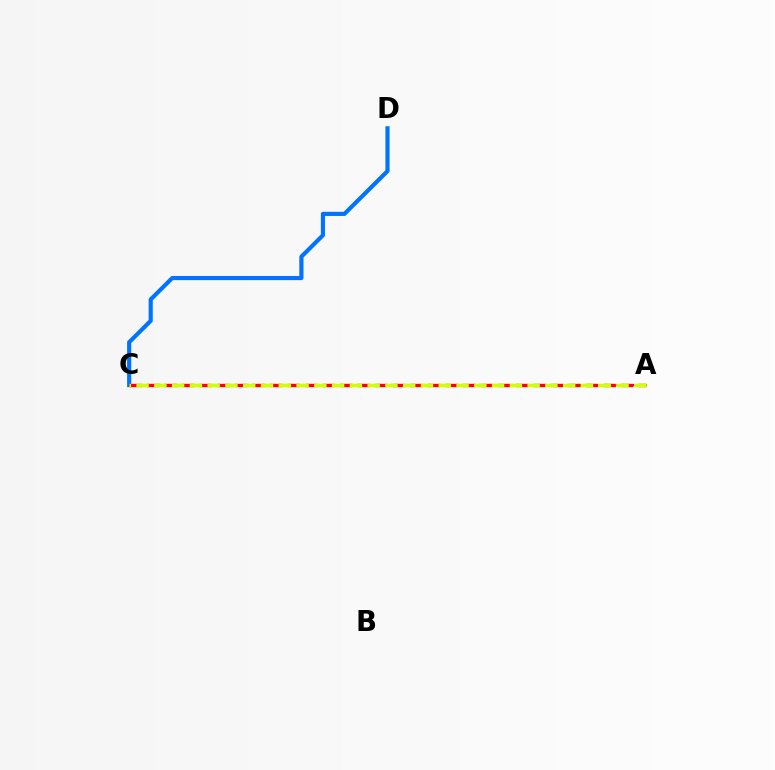{('A', 'C'): [{'color': '#00ff5c', 'line_style': 'dashed', 'thickness': 2.24}, {'color': '#b900ff', 'line_style': 'dotted', 'thickness': 1.5}, {'color': '#ff0000', 'line_style': 'dashed', 'thickness': 2.39}, {'color': '#d1ff00', 'line_style': 'dashed', 'thickness': 2.41}], ('C', 'D'): [{'color': '#0074ff', 'line_style': 'solid', 'thickness': 2.99}]}